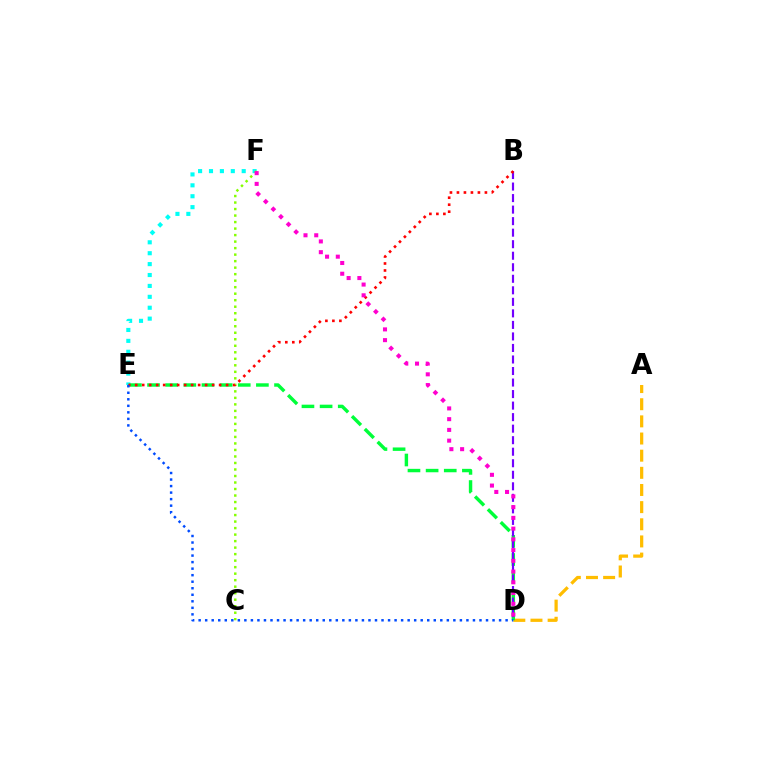{('A', 'D'): [{'color': '#ffbd00', 'line_style': 'dashed', 'thickness': 2.33}], ('E', 'F'): [{'color': '#00fff6', 'line_style': 'dotted', 'thickness': 2.96}], ('D', 'E'): [{'color': '#00ff39', 'line_style': 'dashed', 'thickness': 2.46}, {'color': '#004bff', 'line_style': 'dotted', 'thickness': 1.77}], ('C', 'F'): [{'color': '#84ff00', 'line_style': 'dotted', 'thickness': 1.77}], ('B', 'D'): [{'color': '#7200ff', 'line_style': 'dashed', 'thickness': 1.57}], ('B', 'E'): [{'color': '#ff0000', 'line_style': 'dotted', 'thickness': 1.9}], ('D', 'F'): [{'color': '#ff00cf', 'line_style': 'dotted', 'thickness': 2.92}]}